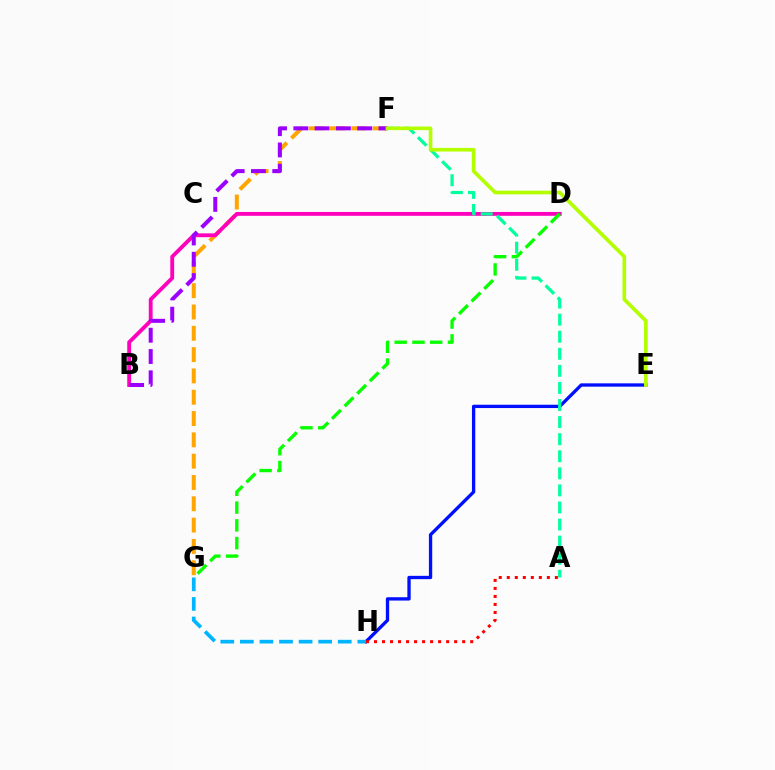{('F', 'G'): [{'color': '#ffa500', 'line_style': 'dashed', 'thickness': 2.9}], ('E', 'H'): [{'color': '#0010ff', 'line_style': 'solid', 'thickness': 2.39}], ('B', 'D'): [{'color': '#ff00bd', 'line_style': 'solid', 'thickness': 2.77}], ('D', 'G'): [{'color': '#08ff00', 'line_style': 'dashed', 'thickness': 2.41}], ('A', 'F'): [{'color': '#00ff9d', 'line_style': 'dashed', 'thickness': 2.32}], ('G', 'H'): [{'color': '#00b5ff', 'line_style': 'dashed', 'thickness': 2.66}], ('B', 'F'): [{'color': '#9b00ff', 'line_style': 'dashed', 'thickness': 2.89}], ('E', 'F'): [{'color': '#b3ff00', 'line_style': 'solid', 'thickness': 2.62}], ('A', 'H'): [{'color': '#ff0000', 'line_style': 'dotted', 'thickness': 2.18}]}